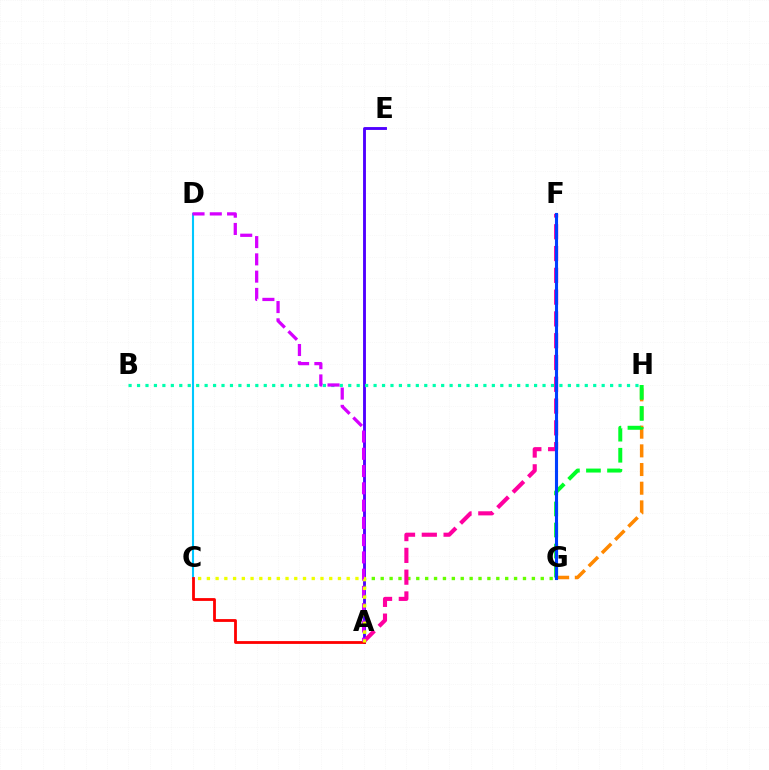{('A', 'E'): [{'color': '#4f00ff', 'line_style': 'solid', 'thickness': 2.06}], ('A', 'G'): [{'color': '#66ff00', 'line_style': 'dotted', 'thickness': 2.42}], ('A', 'F'): [{'color': '#ff00a0', 'line_style': 'dashed', 'thickness': 2.96}], ('C', 'D'): [{'color': '#00c7ff', 'line_style': 'solid', 'thickness': 1.51}], ('A', 'C'): [{'color': '#ff0000', 'line_style': 'solid', 'thickness': 2.02}, {'color': '#eeff00', 'line_style': 'dotted', 'thickness': 2.37}], ('G', 'H'): [{'color': '#ff8800', 'line_style': 'dashed', 'thickness': 2.54}, {'color': '#00ff27', 'line_style': 'dashed', 'thickness': 2.86}], ('B', 'H'): [{'color': '#00ffaf', 'line_style': 'dotted', 'thickness': 2.3}], ('F', 'G'): [{'color': '#003fff', 'line_style': 'solid', 'thickness': 2.23}], ('A', 'D'): [{'color': '#d600ff', 'line_style': 'dashed', 'thickness': 2.35}]}